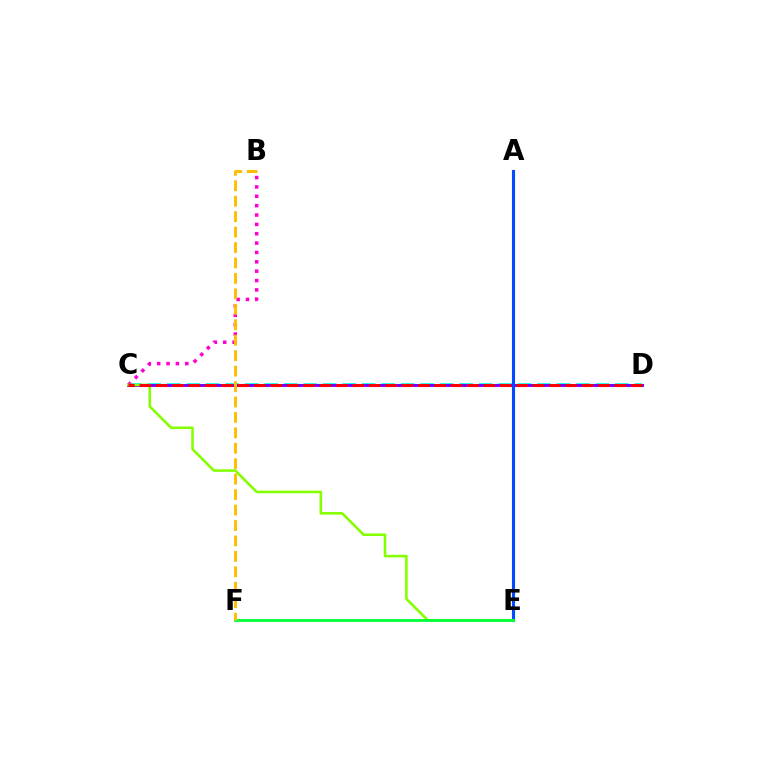{('C', 'D'): [{'color': '#00fff6', 'line_style': 'dashed', 'thickness': 2.65}, {'color': '#7200ff', 'line_style': 'solid', 'thickness': 2.12}, {'color': '#ff0000', 'line_style': 'dashed', 'thickness': 2.23}], ('B', 'C'): [{'color': '#ff00cf', 'line_style': 'dotted', 'thickness': 2.54}], ('A', 'E'): [{'color': '#004bff', 'line_style': 'solid', 'thickness': 2.23}], ('C', 'E'): [{'color': '#84ff00', 'line_style': 'solid', 'thickness': 1.86}], ('E', 'F'): [{'color': '#00ff39', 'line_style': 'solid', 'thickness': 2.01}], ('B', 'F'): [{'color': '#ffbd00', 'line_style': 'dashed', 'thickness': 2.1}]}